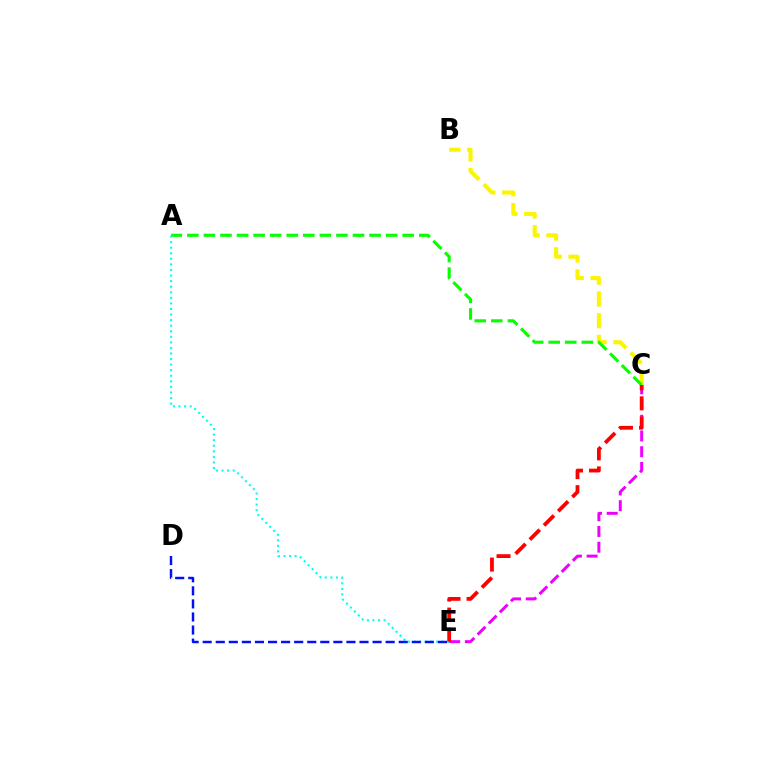{('C', 'E'): [{'color': '#ee00ff', 'line_style': 'dashed', 'thickness': 2.14}, {'color': '#ff0000', 'line_style': 'dashed', 'thickness': 2.73}], ('B', 'C'): [{'color': '#fcf500', 'line_style': 'dashed', 'thickness': 2.95}], ('A', 'C'): [{'color': '#08ff00', 'line_style': 'dashed', 'thickness': 2.25}], ('A', 'E'): [{'color': '#00fff6', 'line_style': 'dotted', 'thickness': 1.51}], ('D', 'E'): [{'color': '#0010ff', 'line_style': 'dashed', 'thickness': 1.78}]}